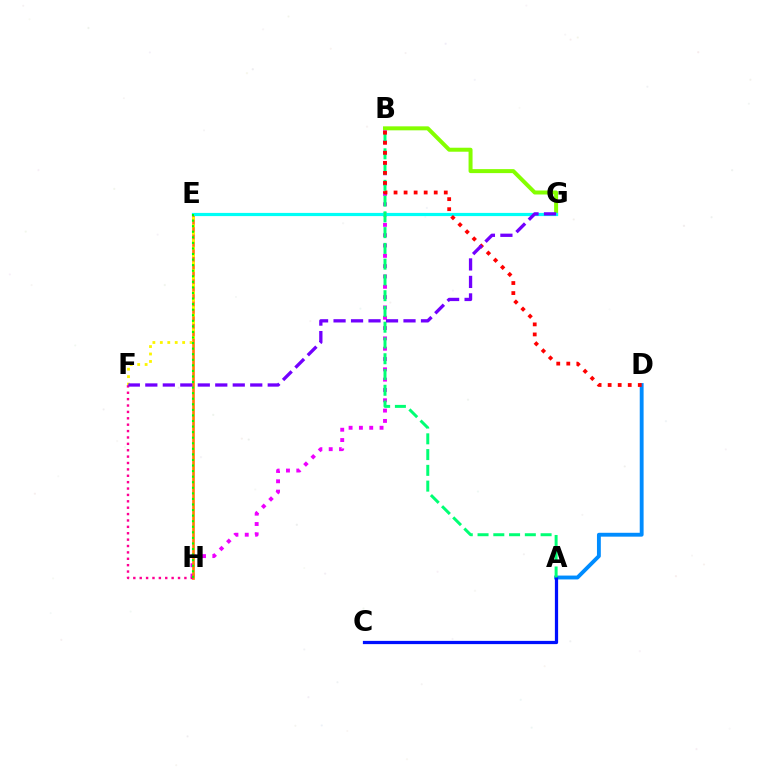{('A', 'D'): [{'color': '#008cff', 'line_style': 'solid', 'thickness': 2.78}], ('B', 'H'): [{'color': '#ee00ff', 'line_style': 'dotted', 'thickness': 2.8}], ('B', 'G'): [{'color': '#84ff00', 'line_style': 'solid', 'thickness': 2.87}], ('E', 'H'): [{'color': '#ff7c00', 'line_style': 'solid', 'thickness': 1.9}, {'color': '#08ff00', 'line_style': 'dotted', 'thickness': 1.51}], ('A', 'C'): [{'color': '#0010ff', 'line_style': 'solid', 'thickness': 2.33}], ('E', 'F'): [{'color': '#fcf500', 'line_style': 'dotted', 'thickness': 2.02}], ('F', 'H'): [{'color': '#ff0094', 'line_style': 'dotted', 'thickness': 1.73}], ('E', 'G'): [{'color': '#00fff6', 'line_style': 'solid', 'thickness': 2.3}], ('A', 'B'): [{'color': '#00ff74', 'line_style': 'dashed', 'thickness': 2.14}], ('B', 'D'): [{'color': '#ff0000', 'line_style': 'dotted', 'thickness': 2.73}], ('F', 'G'): [{'color': '#7200ff', 'line_style': 'dashed', 'thickness': 2.38}]}